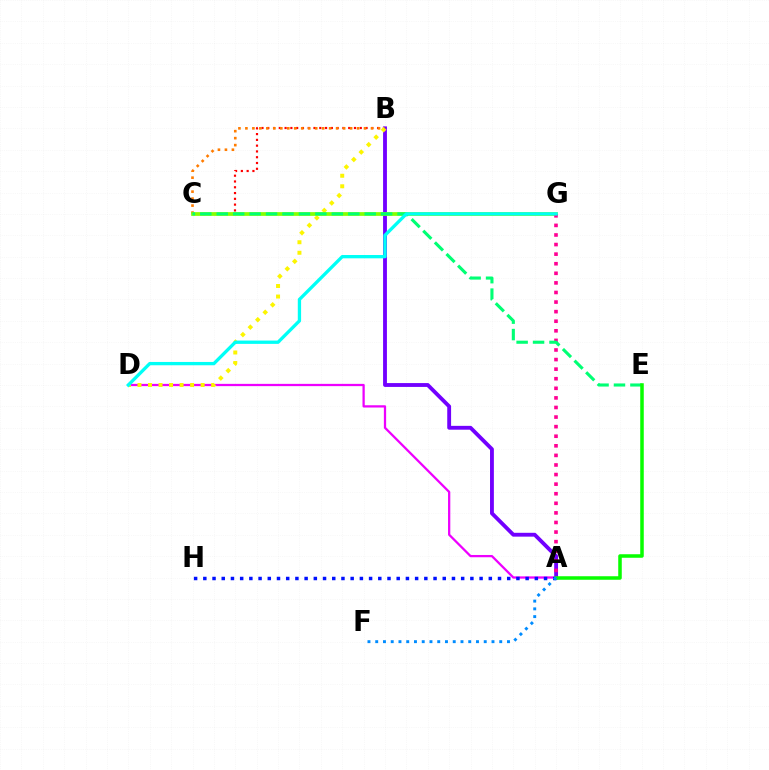{('B', 'C'): [{'color': '#ff0000', 'line_style': 'dotted', 'thickness': 1.57}, {'color': '#ff7c00', 'line_style': 'dotted', 'thickness': 1.9}], ('A', 'B'): [{'color': '#7200ff', 'line_style': 'solid', 'thickness': 2.77}], ('A', 'D'): [{'color': '#ee00ff', 'line_style': 'solid', 'thickness': 1.63}], ('B', 'D'): [{'color': '#fcf500', 'line_style': 'dotted', 'thickness': 2.86}], ('C', 'G'): [{'color': '#84ff00', 'line_style': 'solid', 'thickness': 2.69}], ('A', 'G'): [{'color': '#ff0094', 'line_style': 'dotted', 'thickness': 2.6}], ('C', 'E'): [{'color': '#00ff74', 'line_style': 'dashed', 'thickness': 2.23}], ('A', 'H'): [{'color': '#0010ff', 'line_style': 'dotted', 'thickness': 2.5}], ('A', 'E'): [{'color': '#08ff00', 'line_style': 'solid', 'thickness': 2.54}], ('A', 'F'): [{'color': '#008cff', 'line_style': 'dotted', 'thickness': 2.11}], ('D', 'G'): [{'color': '#00fff6', 'line_style': 'solid', 'thickness': 2.38}]}